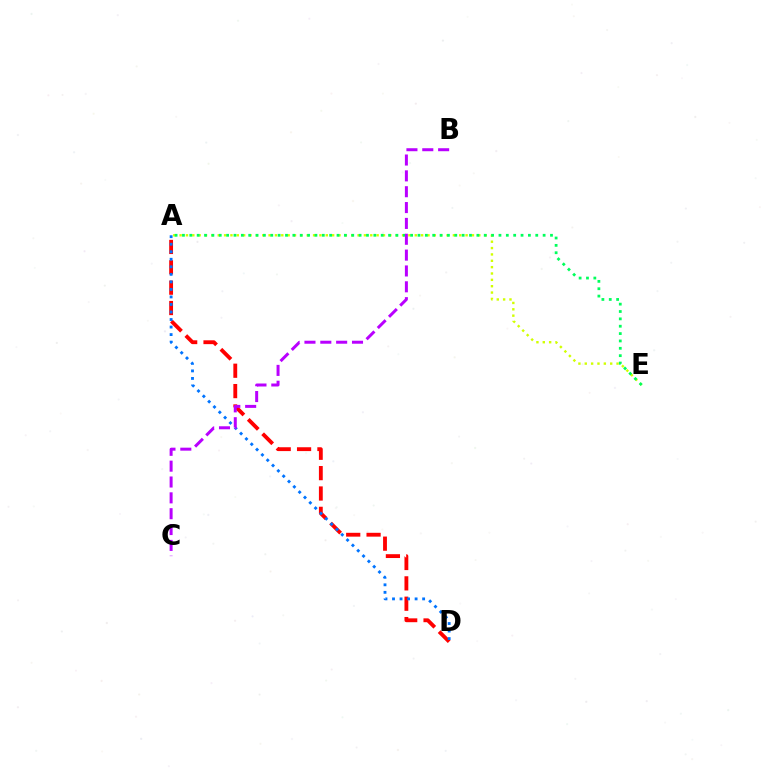{('A', 'E'): [{'color': '#d1ff00', 'line_style': 'dotted', 'thickness': 1.73}, {'color': '#00ff5c', 'line_style': 'dotted', 'thickness': 2.0}], ('A', 'D'): [{'color': '#ff0000', 'line_style': 'dashed', 'thickness': 2.77}, {'color': '#0074ff', 'line_style': 'dotted', 'thickness': 2.05}], ('B', 'C'): [{'color': '#b900ff', 'line_style': 'dashed', 'thickness': 2.15}]}